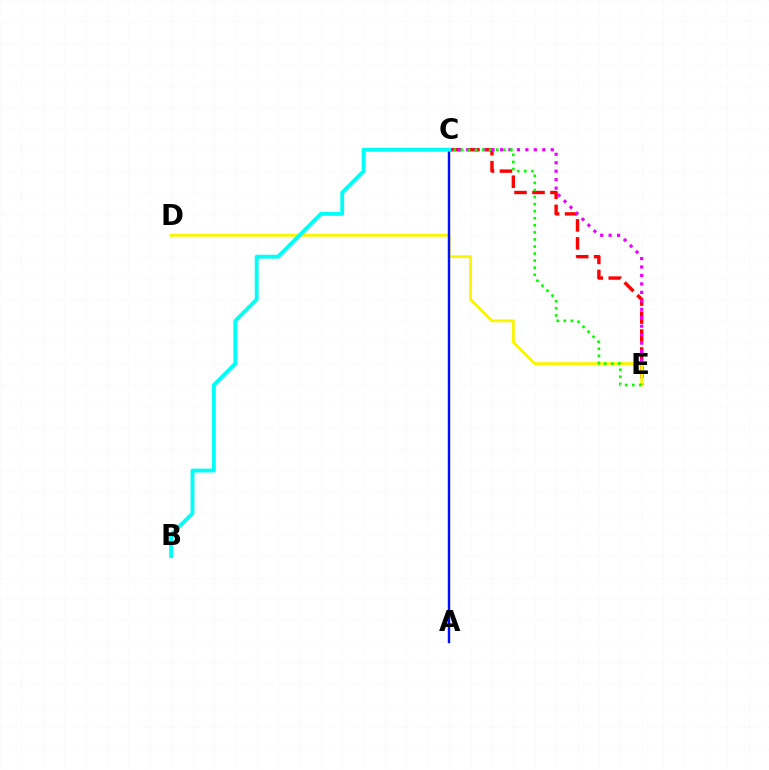{('C', 'E'): [{'color': '#ff0000', 'line_style': 'dashed', 'thickness': 2.44}, {'color': '#ee00ff', 'line_style': 'dotted', 'thickness': 2.3}, {'color': '#08ff00', 'line_style': 'dotted', 'thickness': 1.92}], ('D', 'E'): [{'color': '#fcf500', 'line_style': 'solid', 'thickness': 2.04}], ('A', 'C'): [{'color': '#0010ff', 'line_style': 'solid', 'thickness': 1.75}], ('B', 'C'): [{'color': '#00fff6', 'line_style': 'solid', 'thickness': 2.77}]}